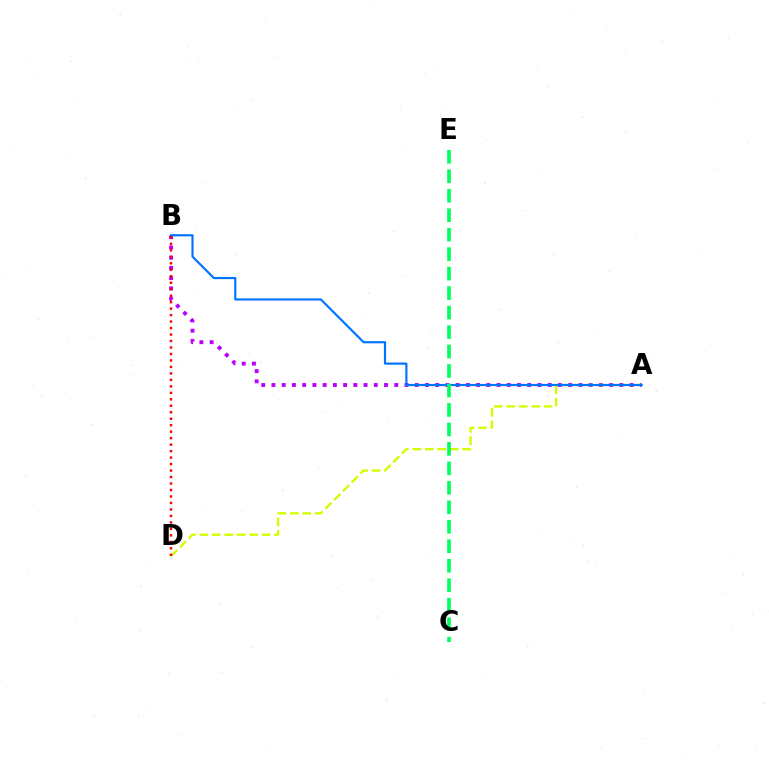{('A', 'B'): [{'color': '#b900ff', 'line_style': 'dotted', 'thickness': 2.78}, {'color': '#0074ff', 'line_style': 'solid', 'thickness': 1.56}], ('A', 'D'): [{'color': '#d1ff00', 'line_style': 'dashed', 'thickness': 1.69}], ('C', 'E'): [{'color': '#00ff5c', 'line_style': 'dashed', 'thickness': 2.65}], ('B', 'D'): [{'color': '#ff0000', 'line_style': 'dotted', 'thickness': 1.76}]}